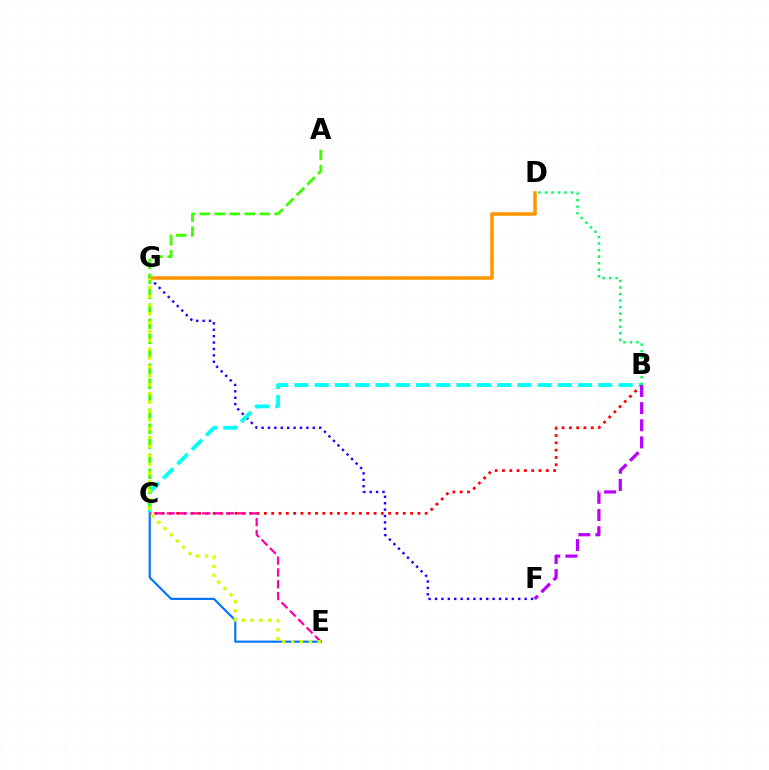{('B', 'C'): [{'color': '#ff0000', 'line_style': 'dotted', 'thickness': 1.99}, {'color': '#00fff6', 'line_style': 'dashed', 'thickness': 2.75}], ('F', 'G'): [{'color': '#2500ff', 'line_style': 'dotted', 'thickness': 1.74}], ('C', 'E'): [{'color': '#0074ff', 'line_style': 'solid', 'thickness': 1.54}, {'color': '#ff00ac', 'line_style': 'dashed', 'thickness': 1.61}], ('D', 'G'): [{'color': '#ff9400', 'line_style': 'solid', 'thickness': 2.53}], ('A', 'C'): [{'color': '#3dff00', 'line_style': 'dashed', 'thickness': 2.04}], ('B', 'D'): [{'color': '#00ff5c', 'line_style': 'dotted', 'thickness': 1.78}], ('B', 'F'): [{'color': '#b900ff', 'line_style': 'dashed', 'thickness': 2.33}], ('E', 'G'): [{'color': '#d1ff00', 'line_style': 'dotted', 'thickness': 2.4}]}